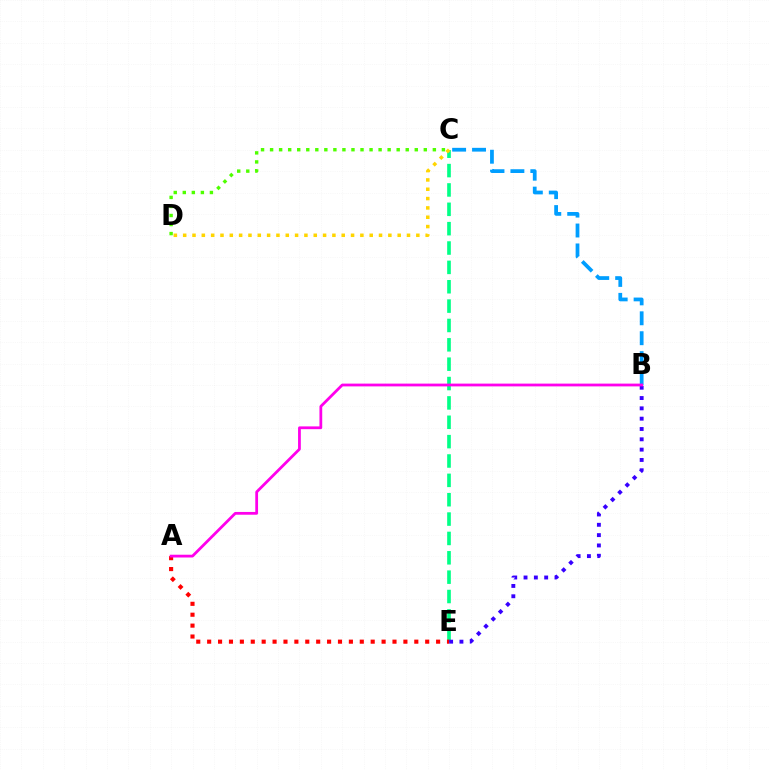{('C', 'E'): [{'color': '#00ff86', 'line_style': 'dashed', 'thickness': 2.63}], ('B', 'C'): [{'color': '#009eff', 'line_style': 'dashed', 'thickness': 2.71}], ('A', 'E'): [{'color': '#ff0000', 'line_style': 'dotted', 'thickness': 2.96}], ('C', 'D'): [{'color': '#4fff00', 'line_style': 'dotted', 'thickness': 2.46}, {'color': '#ffd500', 'line_style': 'dotted', 'thickness': 2.53}], ('B', 'E'): [{'color': '#3700ff', 'line_style': 'dotted', 'thickness': 2.8}], ('A', 'B'): [{'color': '#ff00ed', 'line_style': 'solid', 'thickness': 2.0}]}